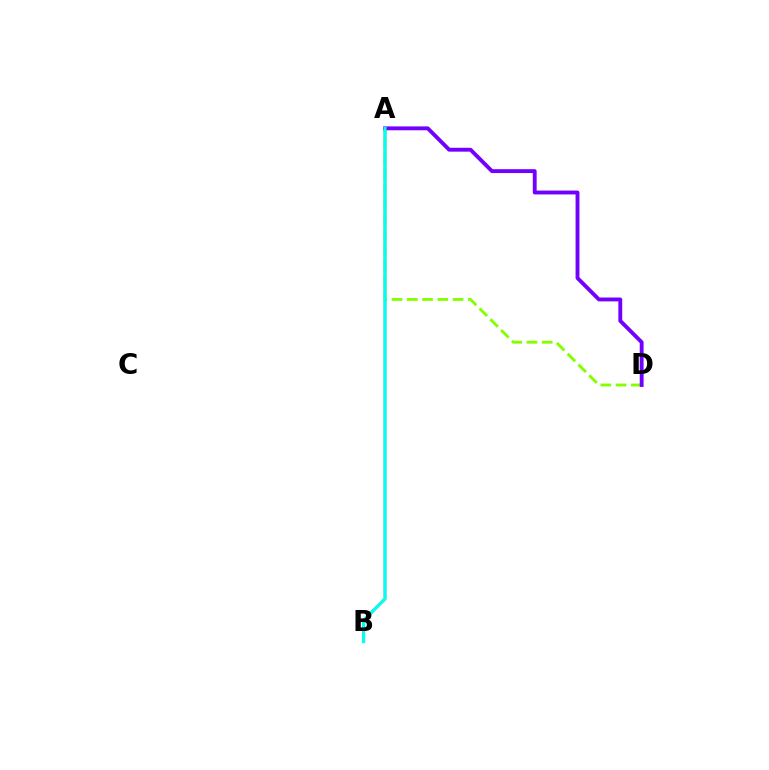{('A', 'B'): [{'color': '#ff0000', 'line_style': 'solid', 'thickness': 1.73}, {'color': '#00fff6', 'line_style': 'solid', 'thickness': 2.25}], ('A', 'D'): [{'color': '#84ff00', 'line_style': 'dashed', 'thickness': 2.07}, {'color': '#7200ff', 'line_style': 'solid', 'thickness': 2.79}]}